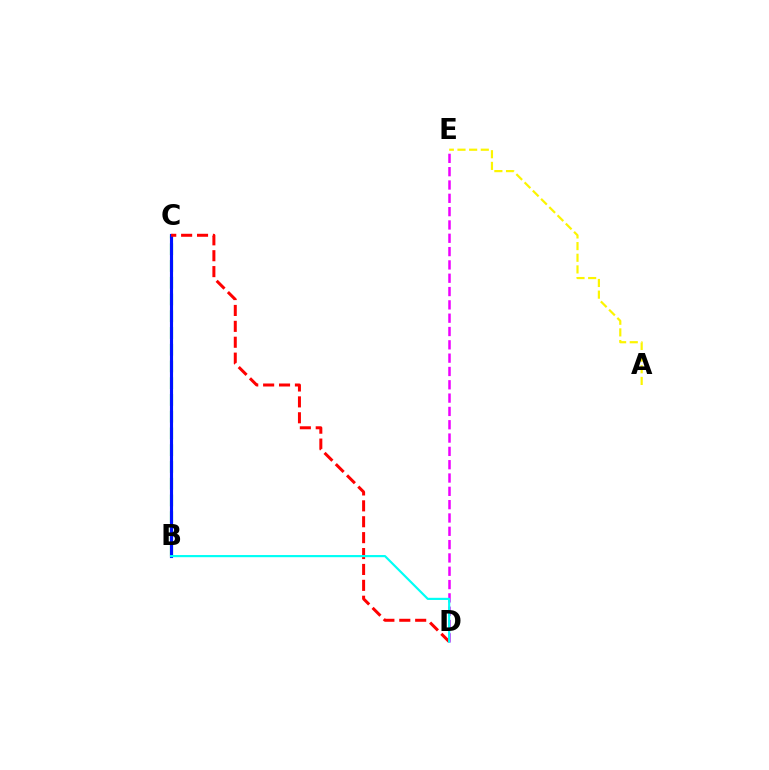{('A', 'E'): [{'color': '#fcf500', 'line_style': 'dashed', 'thickness': 1.58}], ('B', 'C'): [{'color': '#08ff00', 'line_style': 'dashed', 'thickness': 2.27}, {'color': '#0010ff', 'line_style': 'solid', 'thickness': 2.25}], ('D', 'E'): [{'color': '#ee00ff', 'line_style': 'dashed', 'thickness': 1.81}], ('C', 'D'): [{'color': '#ff0000', 'line_style': 'dashed', 'thickness': 2.16}], ('B', 'D'): [{'color': '#00fff6', 'line_style': 'solid', 'thickness': 1.56}]}